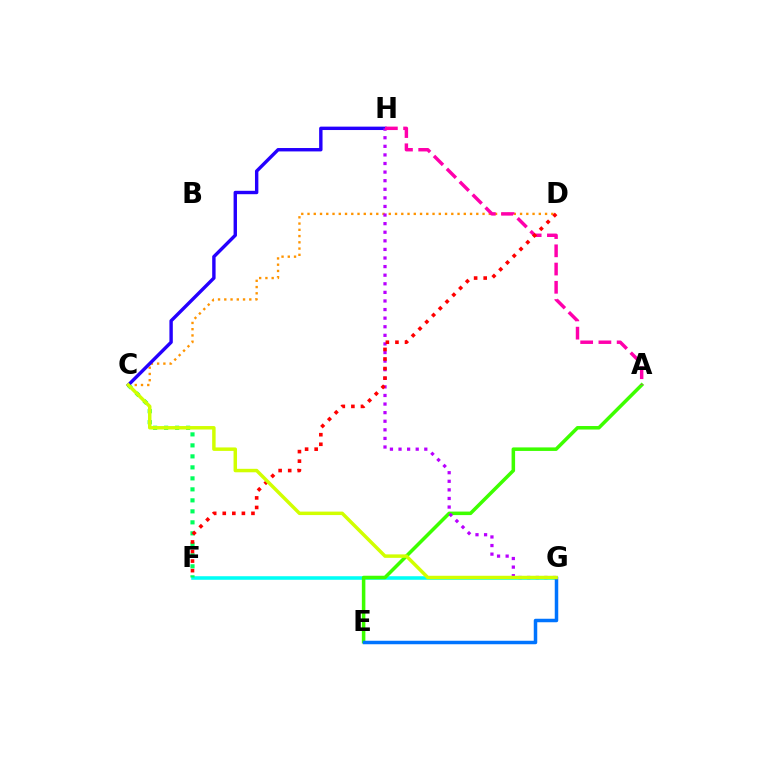{('C', 'D'): [{'color': '#ff9400', 'line_style': 'dotted', 'thickness': 1.7}], ('F', 'G'): [{'color': '#00fff6', 'line_style': 'solid', 'thickness': 2.56}], ('C', 'F'): [{'color': '#00ff5c', 'line_style': 'dotted', 'thickness': 2.99}], ('A', 'E'): [{'color': '#3dff00', 'line_style': 'solid', 'thickness': 2.54}], ('E', 'G'): [{'color': '#0074ff', 'line_style': 'solid', 'thickness': 2.51}], ('C', 'H'): [{'color': '#2500ff', 'line_style': 'solid', 'thickness': 2.45}], ('G', 'H'): [{'color': '#b900ff', 'line_style': 'dotted', 'thickness': 2.33}], ('A', 'H'): [{'color': '#ff00ac', 'line_style': 'dashed', 'thickness': 2.48}], ('D', 'F'): [{'color': '#ff0000', 'line_style': 'dotted', 'thickness': 2.6}], ('C', 'G'): [{'color': '#d1ff00', 'line_style': 'solid', 'thickness': 2.5}]}